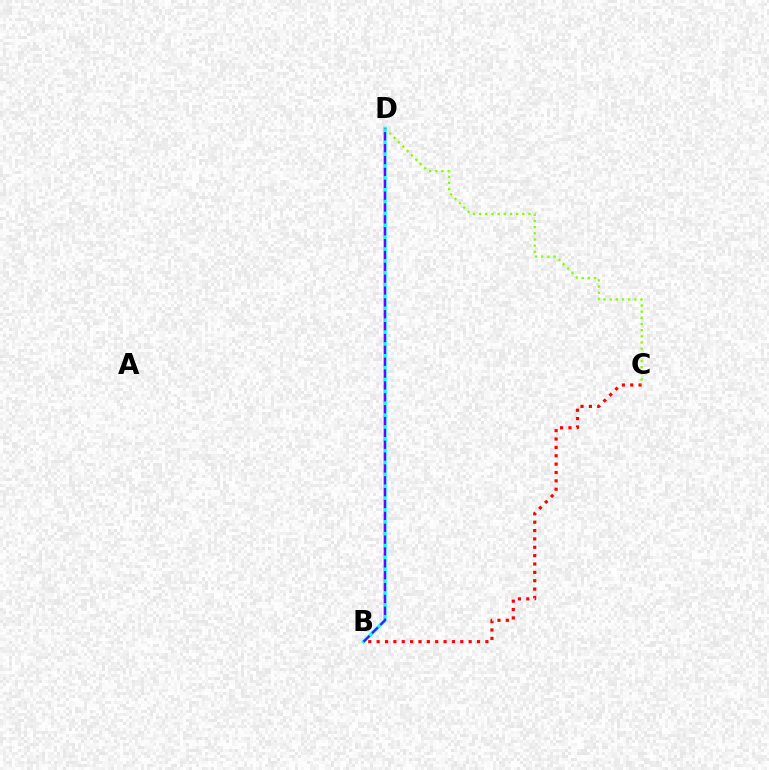{('B', 'C'): [{'color': '#ff0000', 'line_style': 'dotted', 'thickness': 2.27}], ('C', 'D'): [{'color': '#84ff00', 'line_style': 'dotted', 'thickness': 1.68}], ('B', 'D'): [{'color': '#00fff6', 'line_style': 'solid', 'thickness': 2.38}, {'color': '#7200ff', 'line_style': 'dashed', 'thickness': 1.61}]}